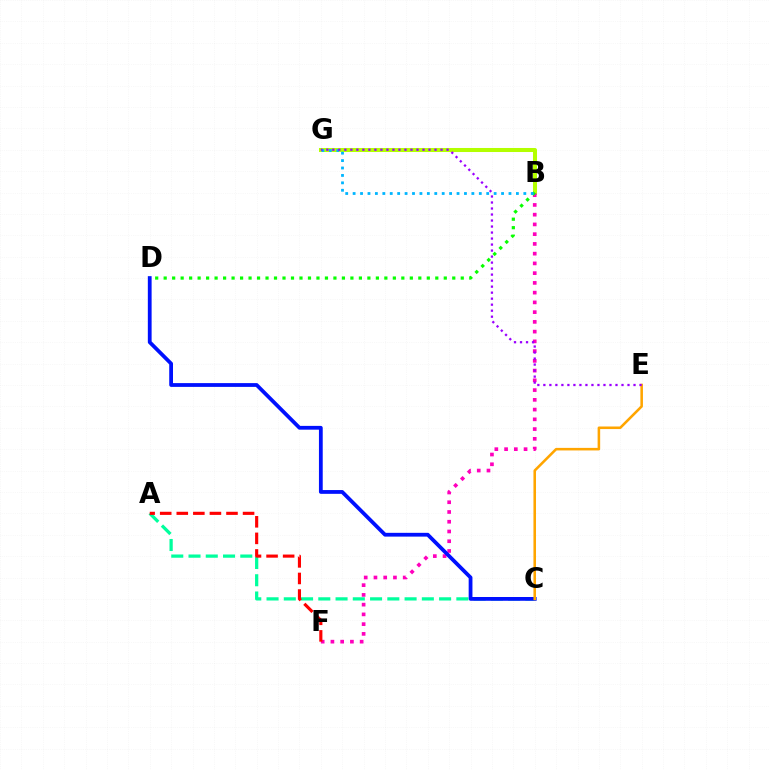{('B', 'G'): [{'color': '#b3ff00', 'line_style': 'solid', 'thickness': 2.9}, {'color': '#00b5ff', 'line_style': 'dotted', 'thickness': 2.02}], ('B', 'F'): [{'color': '#ff00bd', 'line_style': 'dotted', 'thickness': 2.65}], ('A', 'C'): [{'color': '#00ff9d', 'line_style': 'dashed', 'thickness': 2.34}], ('A', 'F'): [{'color': '#ff0000', 'line_style': 'dashed', 'thickness': 2.25}], ('C', 'D'): [{'color': '#0010ff', 'line_style': 'solid', 'thickness': 2.72}], ('B', 'D'): [{'color': '#08ff00', 'line_style': 'dotted', 'thickness': 2.31}], ('C', 'E'): [{'color': '#ffa500', 'line_style': 'solid', 'thickness': 1.84}], ('E', 'G'): [{'color': '#9b00ff', 'line_style': 'dotted', 'thickness': 1.63}]}